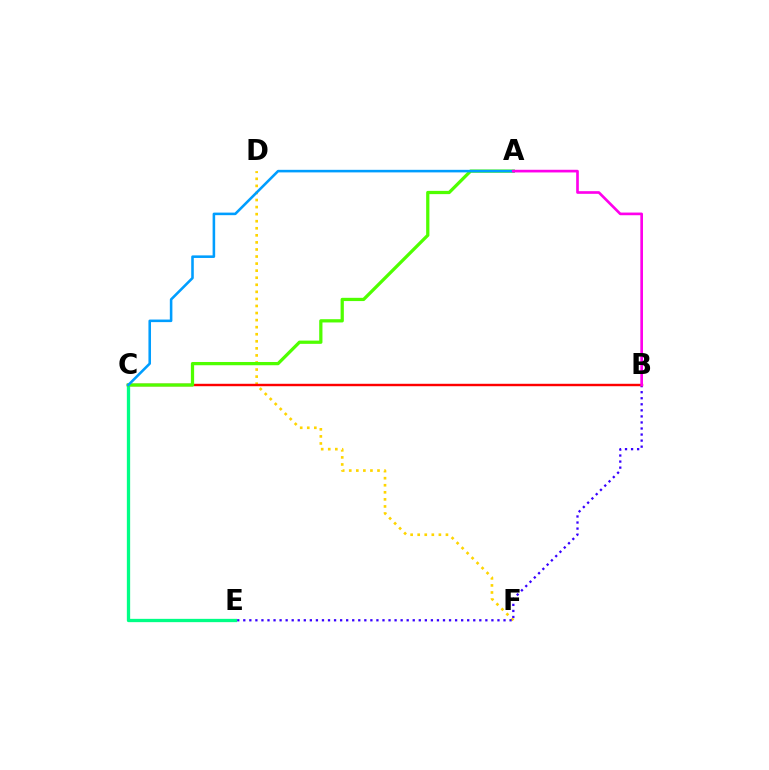{('D', 'F'): [{'color': '#ffd500', 'line_style': 'dotted', 'thickness': 1.92}], ('B', 'E'): [{'color': '#3700ff', 'line_style': 'dotted', 'thickness': 1.64}], ('B', 'C'): [{'color': '#ff0000', 'line_style': 'solid', 'thickness': 1.75}], ('C', 'E'): [{'color': '#00ff86', 'line_style': 'solid', 'thickness': 2.37}], ('A', 'C'): [{'color': '#4fff00', 'line_style': 'solid', 'thickness': 2.34}, {'color': '#009eff', 'line_style': 'solid', 'thickness': 1.85}], ('A', 'B'): [{'color': '#ff00ed', 'line_style': 'solid', 'thickness': 1.92}]}